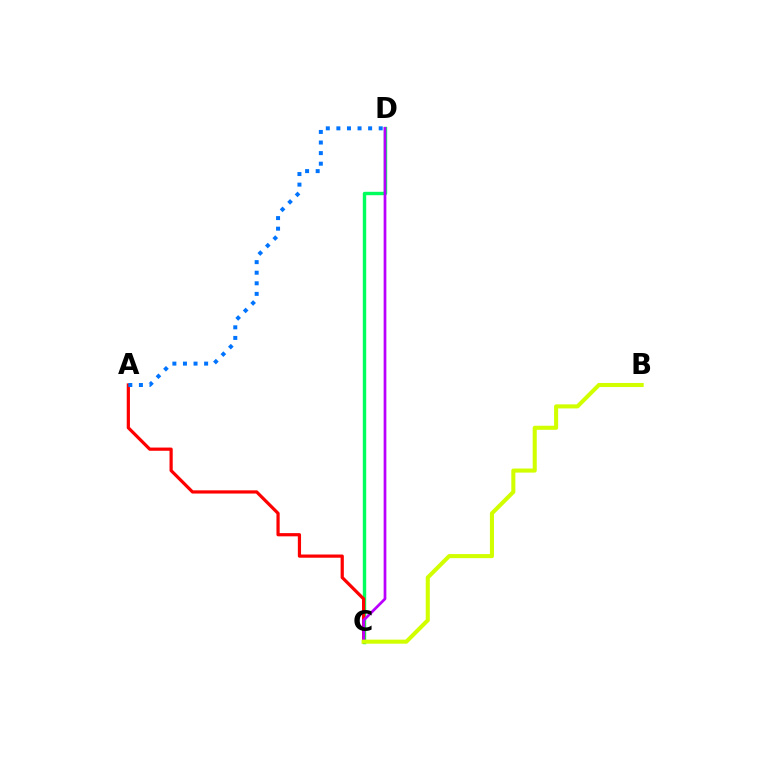{('C', 'D'): [{'color': '#00ff5c', 'line_style': 'solid', 'thickness': 2.44}, {'color': '#b900ff', 'line_style': 'solid', 'thickness': 1.96}], ('A', 'C'): [{'color': '#ff0000', 'line_style': 'solid', 'thickness': 2.31}], ('B', 'C'): [{'color': '#d1ff00', 'line_style': 'solid', 'thickness': 2.93}], ('A', 'D'): [{'color': '#0074ff', 'line_style': 'dotted', 'thickness': 2.87}]}